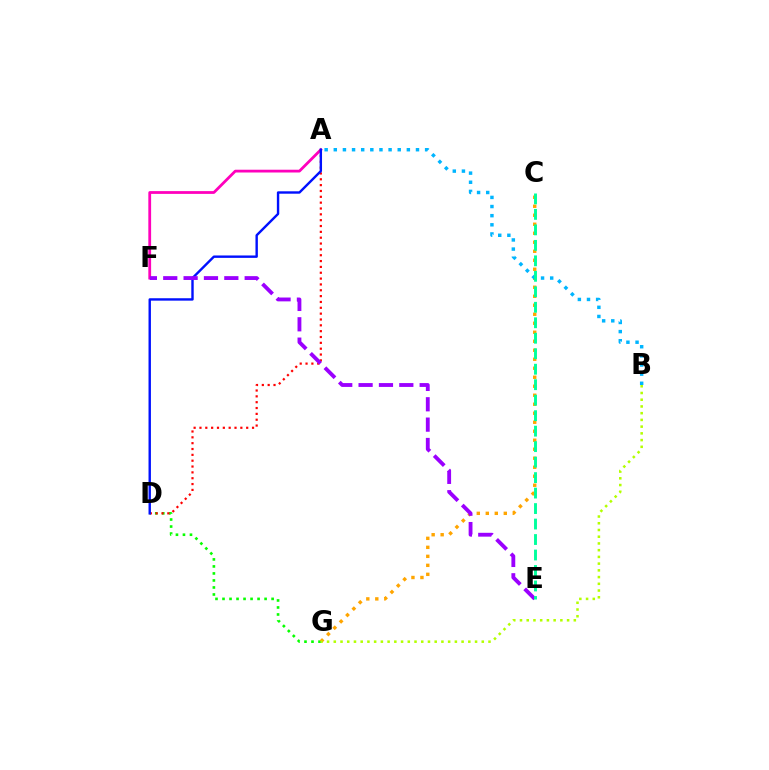{('A', 'F'): [{'color': '#ff00bd', 'line_style': 'solid', 'thickness': 2.0}], ('D', 'G'): [{'color': '#08ff00', 'line_style': 'dotted', 'thickness': 1.91}], ('C', 'G'): [{'color': '#ffa500', 'line_style': 'dotted', 'thickness': 2.45}], ('A', 'B'): [{'color': '#00b5ff', 'line_style': 'dotted', 'thickness': 2.48}], ('A', 'D'): [{'color': '#ff0000', 'line_style': 'dotted', 'thickness': 1.59}, {'color': '#0010ff', 'line_style': 'solid', 'thickness': 1.73}], ('E', 'F'): [{'color': '#9b00ff', 'line_style': 'dashed', 'thickness': 2.77}], ('C', 'E'): [{'color': '#00ff9d', 'line_style': 'dashed', 'thickness': 2.1}], ('B', 'G'): [{'color': '#b3ff00', 'line_style': 'dotted', 'thickness': 1.83}]}